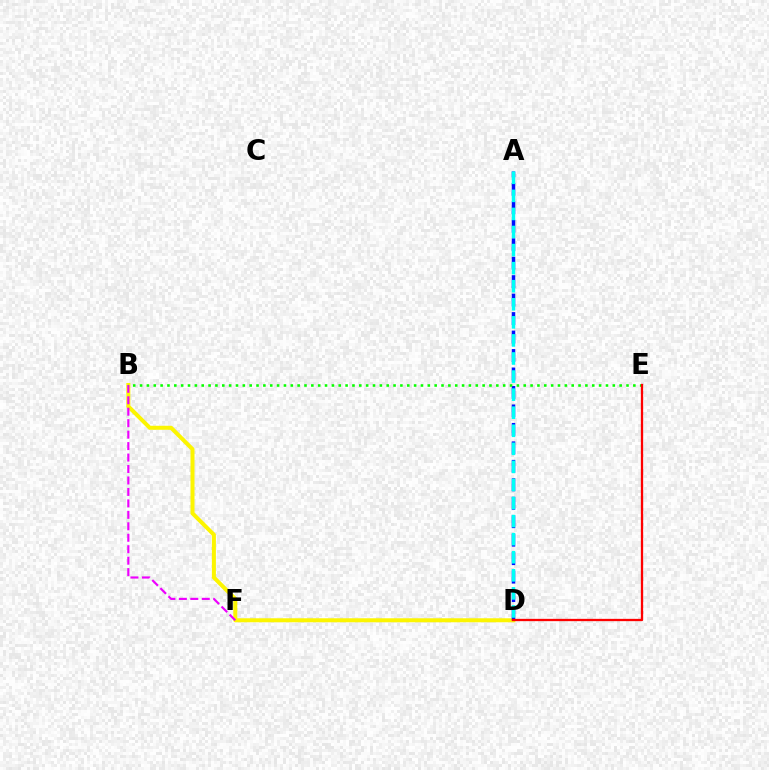{('B', 'D'): [{'color': '#fcf500', 'line_style': 'solid', 'thickness': 2.89}], ('B', 'F'): [{'color': '#ee00ff', 'line_style': 'dashed', 'thickness': 1.56}], ('A', 'D'): [{'color': '#0010ff', 'line_style': 'dashed', 'thickness': 2.51}, {'color': '#00fff6', 'line_style': 'dashed', 'thickness': 2.45}], ('B', 'E'): [{'color': '#08ff00', 'line_style': 'dotted', 'thickness': 1.86}], ('D', 'E'): [{'color': '#ff0000', 'line_style': 'solid', 'thickness': 1.65}]}